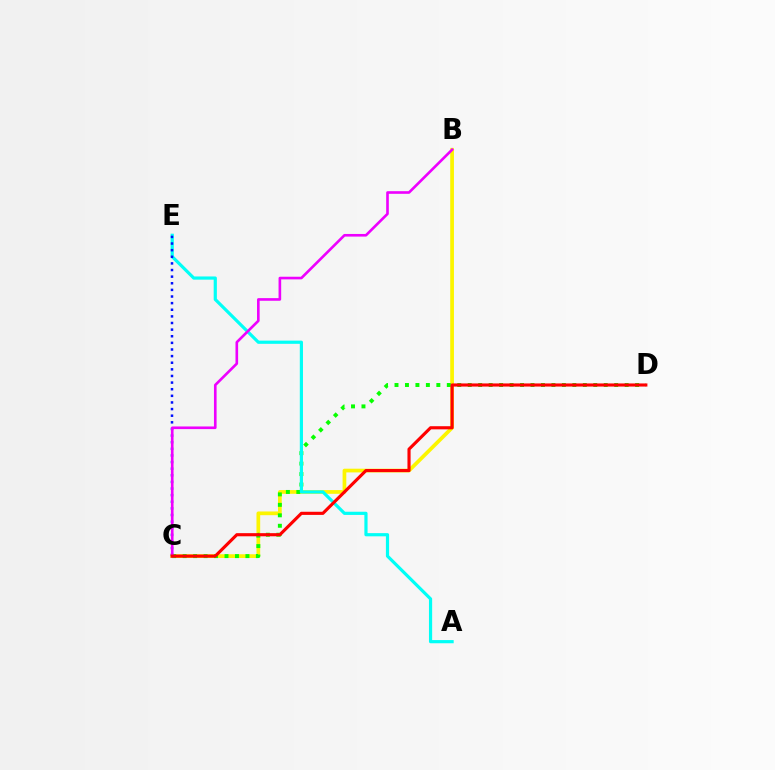{('B', 'C'): [{'color': '#fcf500', 'line_style': 'solid', 'thickness': 2.68}, {'color': '#ee00ff', 'line_style': 'solid', 'thickness': 1.89}], ('C', 'D'): [{'color': '#08ff00', 'line_style': 'dotted', 'thickness': 2.84}, {'color': '#ff0000', 'line_style': 'solid', 'thickness': 2.25}], ('A', 'E'): [{'color': '#00fff6', 'line_style': 'solid', 'thickness': 2.29}], ('C', 'E'): [{'color': '#0010ff', 'line_style': 'dotted', 'thickness': 1.8}]}